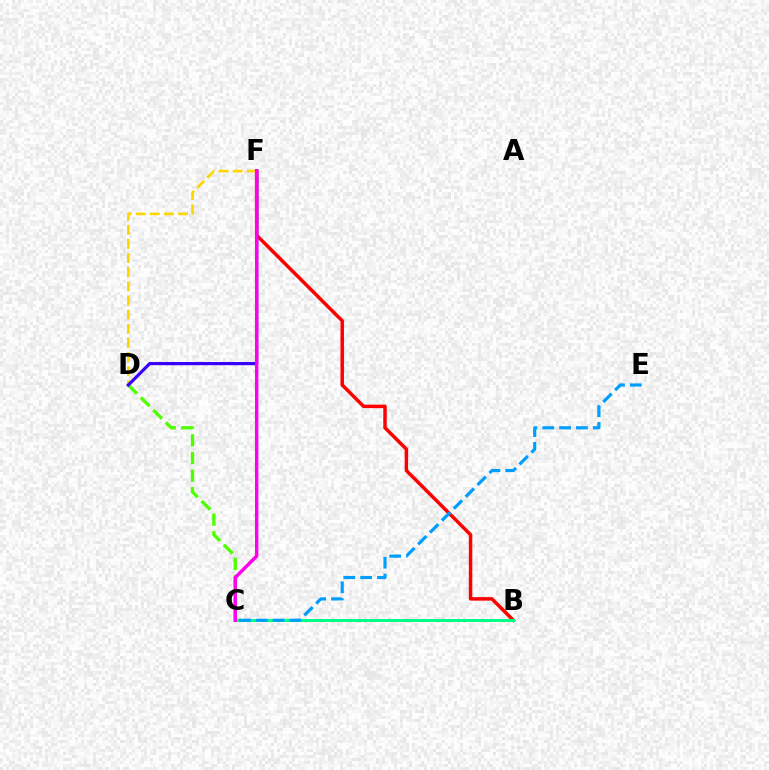{('B', 'F'): [{'color': '#ff0000', 'line_style': 'solid', 'thickness': 2.5}], ('B', 'C'): [{'color': '#00ff86', 'line_style': 'solid', 'thickness': 2.13}], ('C', 'D'): [{'color': '#4fff00', 'line_style': 'dashed', 'thickness': 2.4}], ('C', 'E'): [{'color': '#009eff', 'line_style': 'dashed', 'thickness': 2.29}], ('D', 'F'): [{'color': '#ffd500', 'line_style': 'dashed', 'thickness': 1.92}, {'color': '#3700ff', 'line_style': 'solid', 'thickness': 2.29}], ('C', 'F'): [{'color': '#ff00ed', 'line_style': 'solid', 'thickness': 2.47}]}